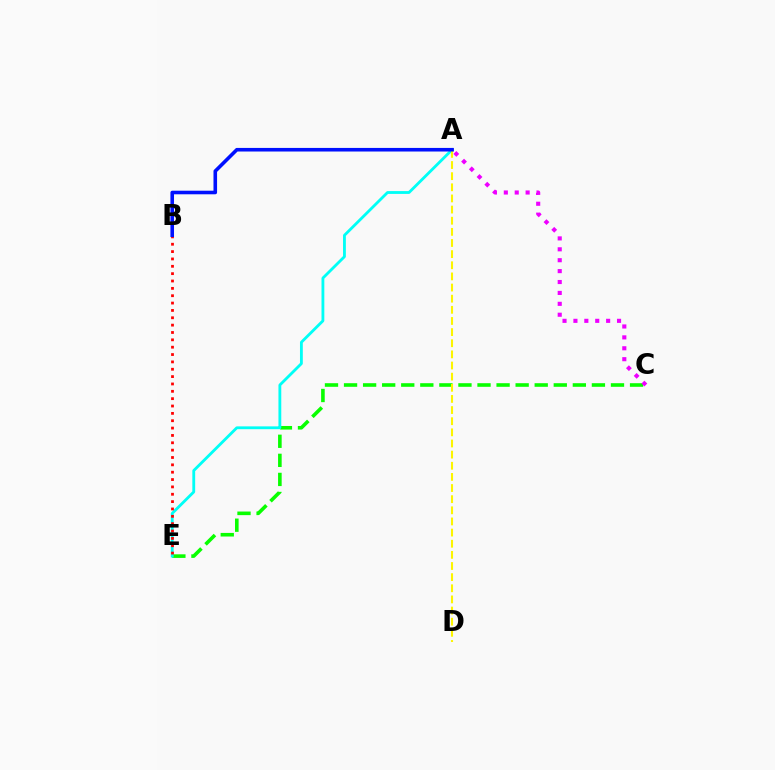{('C', 'E'): [{'color': '#08ff00', 'line_style': 'dashed', 'thickness': 2.59}], ('A', 'E'): [{'color': '#00fff6', 'line_style': 'solid', 'thickness': 2.03}], ('A', 'D'): [{'color': '#fcf500', 'line_style': 'dashed', 'thickness': 1.51}], ('A', 'C'): [{'color': '#ee00ff', 'line_style': 'dotted', 'thickness': 2.96}], ('B', 'E'): [{'color': '#ff0000', 'line_style': 'dotted', 'thickness': 2.0}], ('A', 'B'): [{'color': '#0010ff', 'line_style': 'solid', 'thickness': 2.58}]}